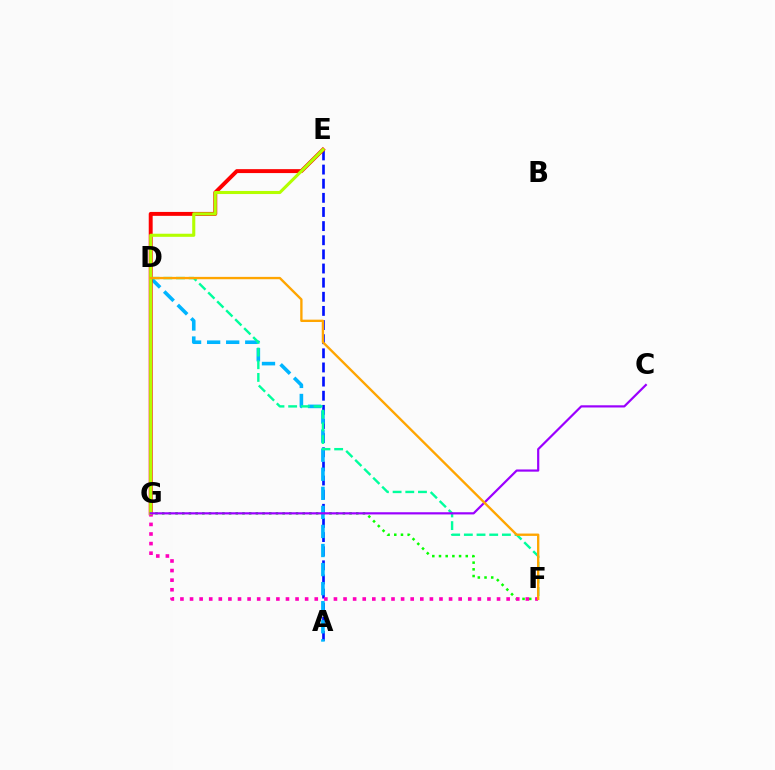{('F', 'G'): [{'color': '#08ff00', 'line_style': 'dotted', 'thickness': 1.82}, {'color': '#ff00bd', 'line_style': 'dotted', 'thickness': 2.61}], ('A', 'E'): [{'color': '#0010ff', 'line_style': 'dashed', 'thickness': 1.92}], ('A', 'D'): [{'color': '#00b5ff', 'line_style': 'dashed', 'thickness': 2.59}], ('E', 'G'): [{'color': '#ff0000', 'line_style': 'solid', 'thickness': 2.83}, {'color': '#b3ff00', 'line_style': 'solid', 'thickness': 2.23}], ('D', 'F'): [{'color': '#00ff9d', 'line_style': 'dashed', 'thickness': 1.72}, {'color': '#ffa500', 'line_style': 'solid', 'thickness': 1.69}], ('C', 'G'): [{'color': '#9b00ff', 'line_style': 'solid', 'thickness': 1.58}]}